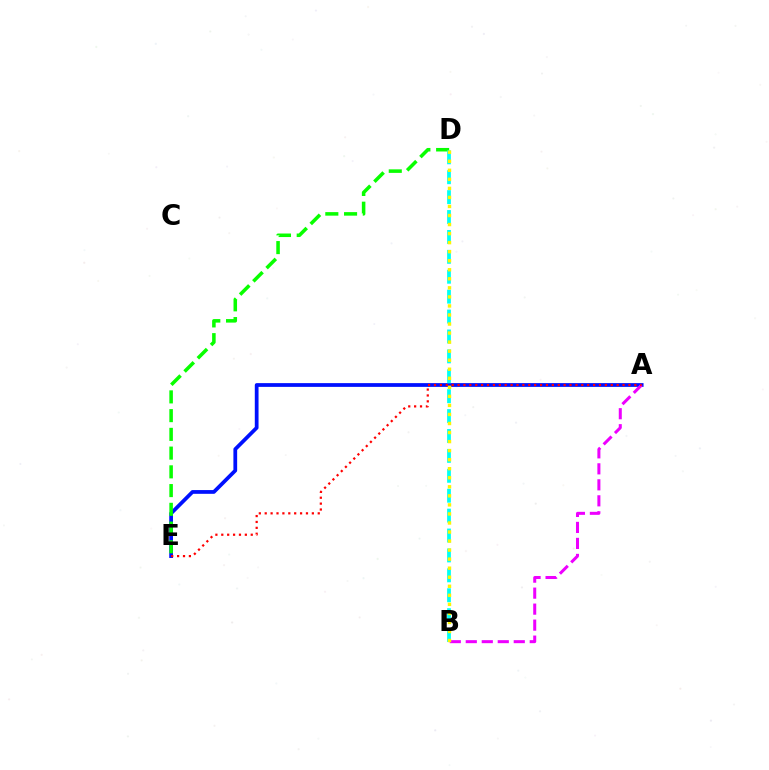{('A', 'E'): [{'color': '#0010ff', 'line_style': 'solid', 'thickness': 2.7}, {'color': '#ff0000', 'line_style': 'dotted', 'thickness': 1.6}], ('D', 'E'): [{'color': '#08ff00', 'line_style': 'dashed', 'thickness': 2.55}], ('A', 'B'): [{'color': '#ee00ff', 'line_style': 'dashed', 'thickness': 2.17}], ('B', 'D'): [{'color': '#00fff6', 'line_style': 'dashed', 'thickness': 2.7}, {'color': '#fcf500', 'line_style': 'dotted', 'thickness': 2.46}]}